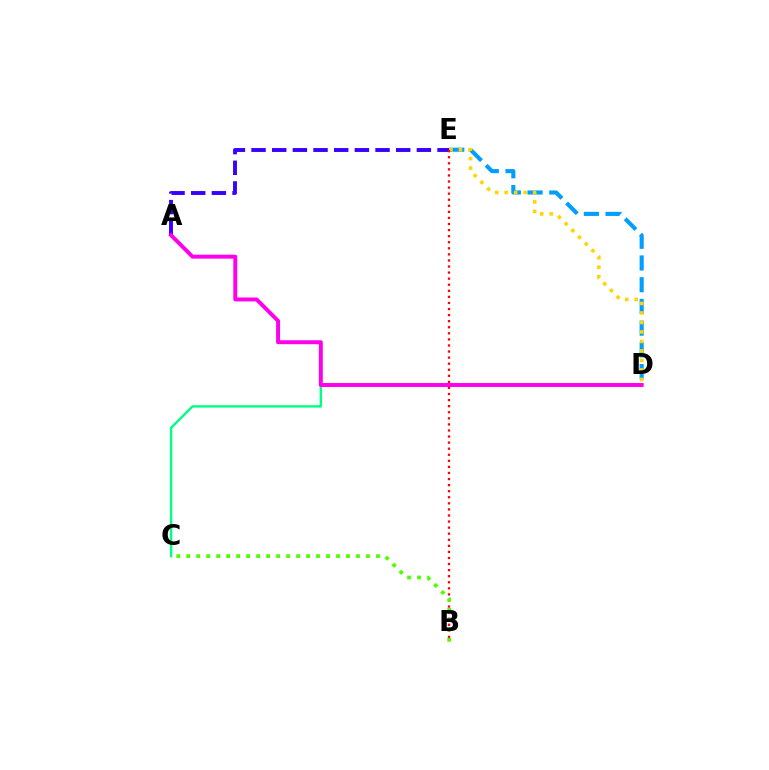{('D', 'E'): [{'color': '#009eff', 'line_style': 'dashed', 'thickness': 2.95}, {'color': '#ffd500', 'line_style': 'dotted', 'thickness': 2.58}], ('C', 'D'): [{'color': '#00ff86', 'line_style': 'solid', 'thickness': 1.73}], ('A', 'E'): [{'color': '#3700ff', 'line_style': 'dashed', 'thickness': 2.81}], ('A', 'D'): [{'color': '#ff00ed', 'line_style': 'solid', 'thickness': 2.84}], ('B', 'E'): [{'color': '#ff0000', 'line_style': 'dotted', 'thickness': 1.65}], ('B', 'C'): [{'color': '#4fff00', 'line_style': 'dotted', 'thickness': 2.71}]}